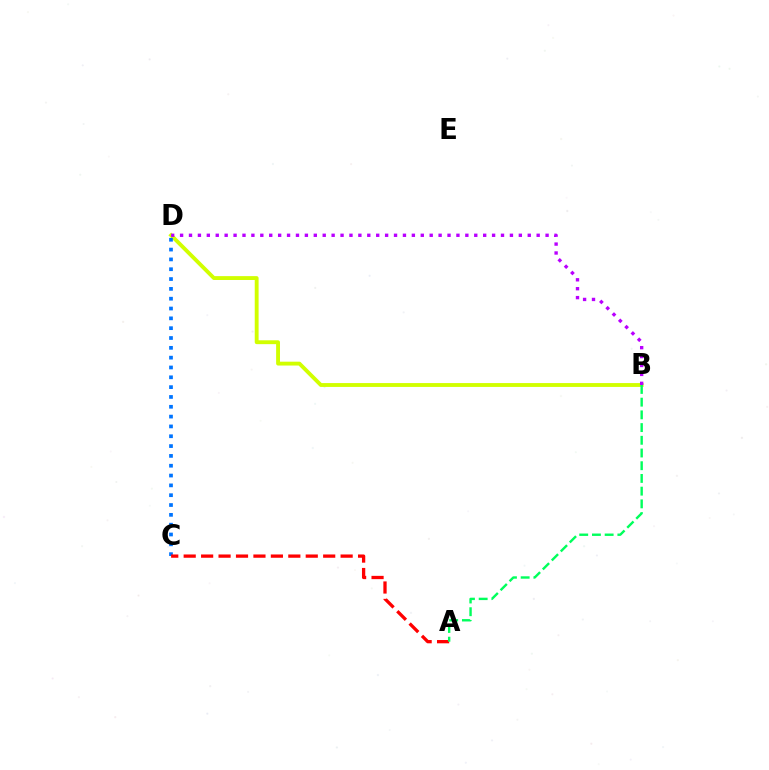{('B', 'D'): [{'color': '#d1ff00', 'line_style': 'solid', 'thickness': 2.78}, {'color': '#b900ff', 'line_style': 'dotted', 'thickness': 2.42}], ('C', 'D'): [{'color': '#0074ff', 'line_style': 'dotted', 'thickness': 2.67}], ('A', 'C'): [{'color': '#ff0000', 'line_style': 'dashed', 'thickness': 2.37}], ('A', 'B'): [{'color': '#00ff5c', 'line_style': 'dashed', 'thickness': 1.73}]}